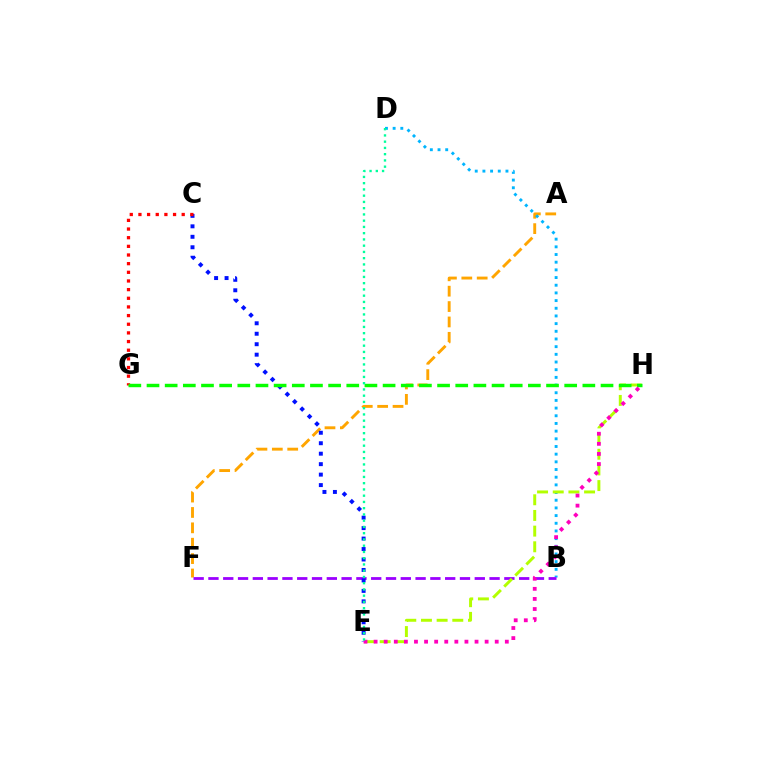{('A', 'F'): [{'color': '#ffa500', 'line_style': 'dashed', 'thickness': 2.09}], ('B', 'D'): [{'color': '#00b5ff', 'line_style': 'dotted', 'thickness': 2.09}], ('B', 'F'): [{'color': '#9b00ff', 'line_style': 'dashed', 'thickness': 2.01}], ('C', 'E'): [{'color': '#0010ff', 'line_style': 'dotted', 'thickness': 2.84}], ('E', 'H'): [{'color': '#b3ff00', 'line_style': 'dashed', 'thickness': 2.13}, {'color': '#ff00bd', 'line_style': 'dotted', 'thickness': 2.74}], ('C', 'G'): [{'color': '#ff0000', 'line_style': 'dotted', 'thickness': 2.35}], ('G', 'H'): [{'color': '#08ff00', 'line_style': 'dashed', 'thickness': 2.47}], ('D', 'E'): [{'color': '#00ff9d', 'line_style': 'dotted', 'thickness': 1.7}]}